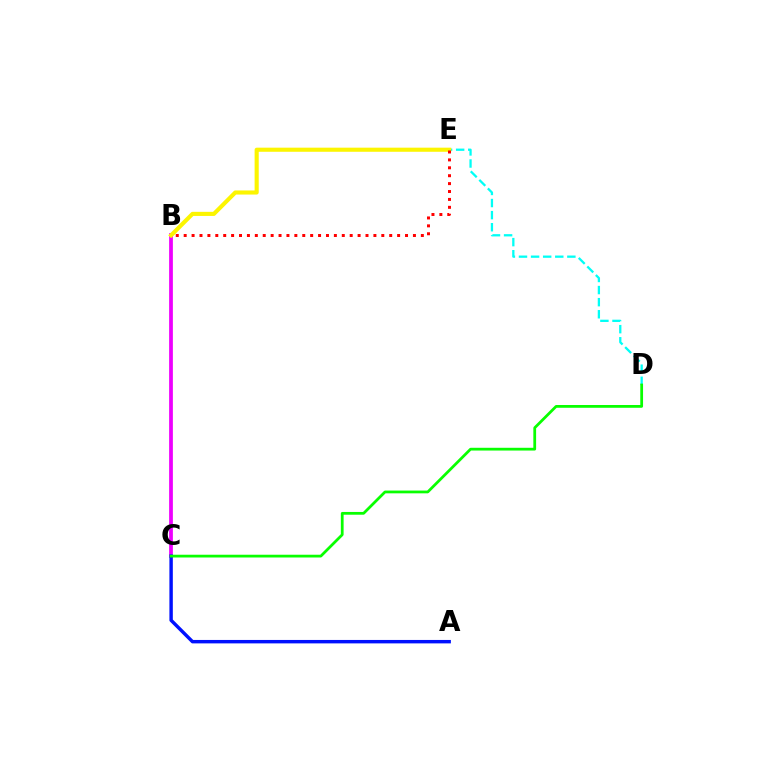{('D', 'E'): [{'color': '#00fff6', 'line_style': 'dashed', 'thickness': 1.64}], ('B', 'C'): [{'color': '#ee00ff', 'line_style': 'solid', 'thickness': 2.71}], ('B', 'E'): [{'color': '#fcf500', 'line_style': 'solid', 'thickness': 2.96}, {'color': '#ff0000', 'line_style': 'dotted', 'thickness': 2.15}], ('A', 'C'): [{'color': '#0010ff', 'line_style': 'solid', 'thickness': 2.47}], ('C', 'D'): [{'color': '#08ff00', 'line_style': 'solid', 'thickness': 1.99}]}